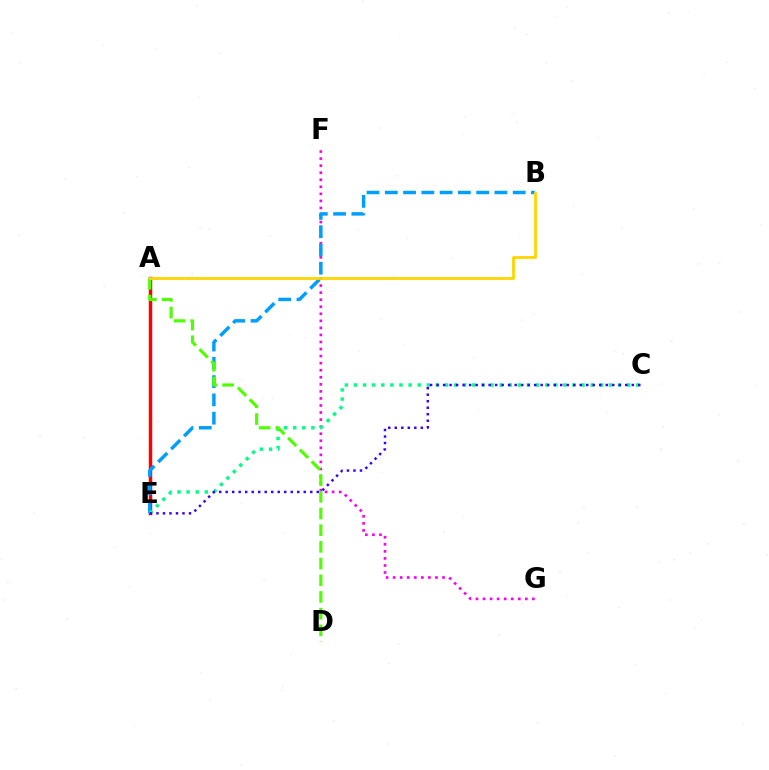{('A', 'E'): [{'color': '#ff0000', 'line_style': 'solid', 'thickness': 2.49}], ('F', 'G'): [{'color': '#ff00ed', 'line_style': 'dotted', 'thickness': 1.92}], ('B', 'E'): [{'color': '#009eff', 'line_style': 'dashed', 'thickness': 2.48}], ('C', 'E'): [{'color': '#00ff86', 'line_style': 'dotted', 'thickness': 2.47}, {'color': '#3700ff', 'line_style': 'dotted', 'thickness': 1.77}], ('A', 'D'): [{'color': '#4fff00', 'line_style': 'dashed', 'thickness': 2.27}], ('A', 'B'): [{'color': '#ffd500', 'line_style': 'solid', 'thickness': 2.03}]}